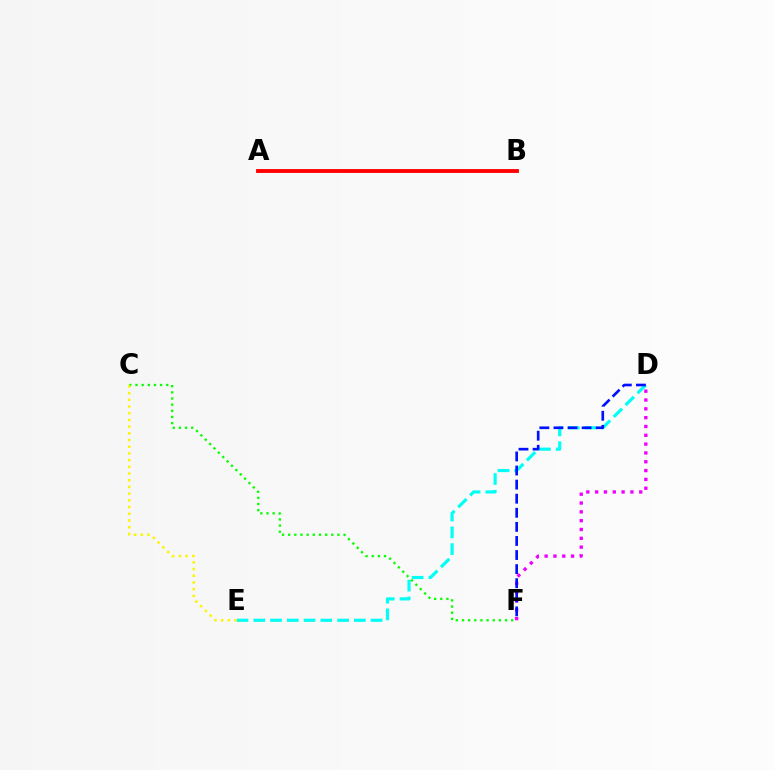{('D', 'E'): [{'color': '#00fff6', 'line_style': 'dashed', 'thickness': 2.28}], ('C', 'F'): [{'color': '#08ff00', 'line_style': 'dotted', 'thickness': 1.67}], ('C', 'E'): [{'color': '#fcf500', 'line_style': 'dotted', 'thickness': 1.82}], ('D', 'F'): [{'color': '#ee00ff', 'line_style': 'dotted', 'thickness': 2.4}, {'color': '#0010ff', 'line_style': 'dashed', 'thickness': 1.91}], ('A', 'B'): [{'color': '#ff0000', 'line_style': 'solid', 'thickness': 2.77}]}